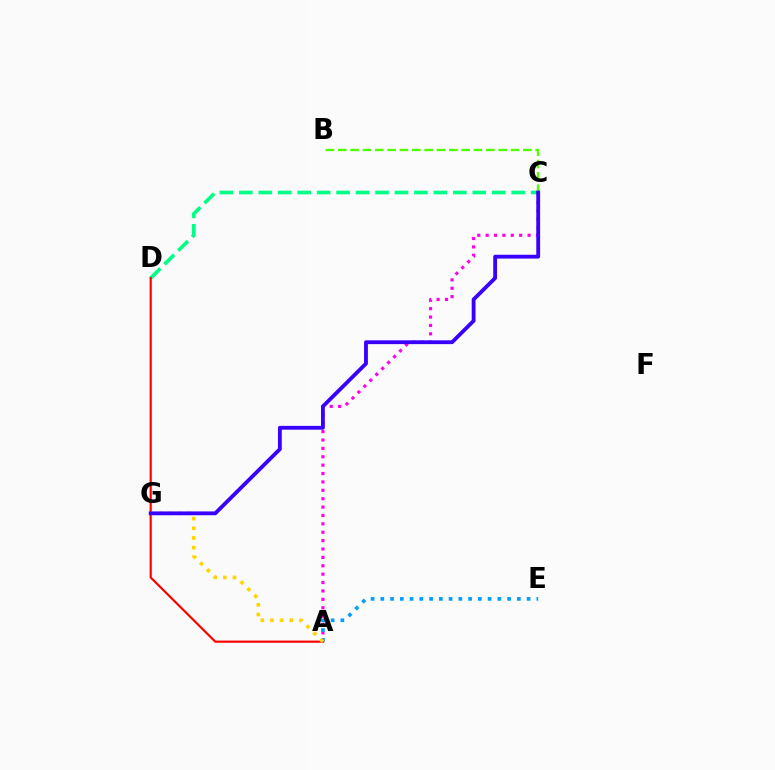{('C', 'D'): [{'color': '#00ff86', 'line_style': 'dashed', 'thickness': 2.64}], ('A', 'D'): [{'color': '#ff0000', 'line_style': 'solid', 'thickness': 1.56}], ('A', 'C'): [{'color': '#ff00ed', 'line_style': 'dotted', 'thickness': 2.28}], ('A', 'E'): [{'color': '#009eff', 'line_style': 'dotted', 'thickness': 2.65}], ('A', 'G'): [{'color': '#ffd500', 'line_style': 'dotted', 'thickness': 2.63}], ('B', 'C'): [{'color': '#4fff00', 'line_style': 'dashed', 'thickness': 1.68}], ('C', 'G'): [{'color': '#3700ff', 'line_style': 'solid', 'thickness': 2.75}]}